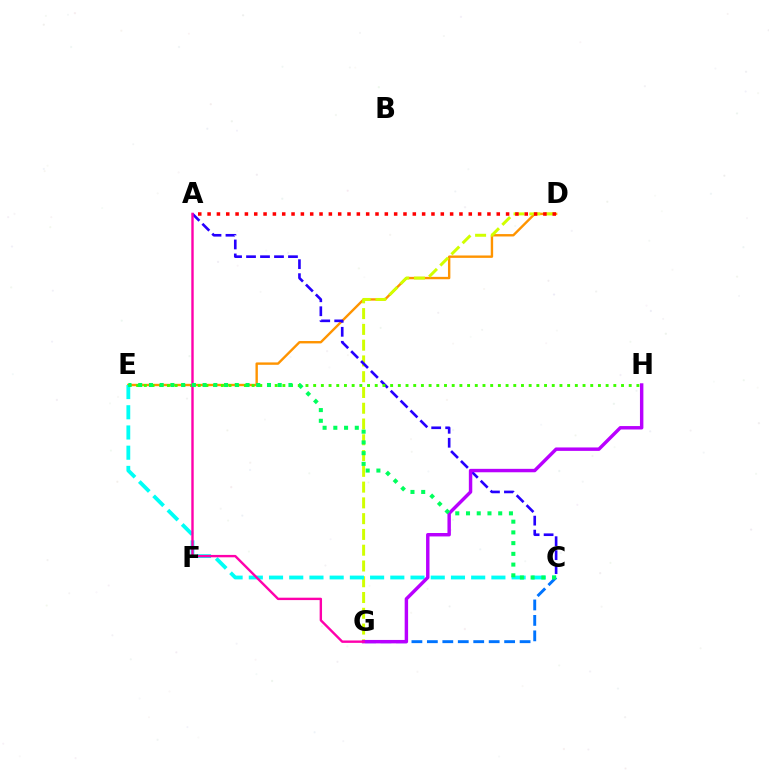{('D', 'E'): [{'color': '#ff9400', 'line_style': 'solid', 'thickness': 1.72}], ('D', 'G'): [{'color': '#d1ff00', 'line_style': 'dashed', 'thickness': 2.14}], ('C', 'E'): [{'color': '#00fff6', 'line_style': 'dashed', 'thickness': 2.75}, {'color': '#00ff5c', 'line_style': 'dotted', 'thickness': 2.92}], ('A', 'C'): [{'color': '#2500ff', 'line_style': 'dashed', 'thickness': 1.9}], ('C', 'G'): [{'color': '#0074ff', 'line_style': 'dashed', 'thickness': 2.1}], ('A', 'D'): [{'color': '#ff0000', 'line_style': 'dotted', 'thickness': 2.53}], ('G', 'H'): [{'color': '#b900ff', 'line_style': 'solid', 'thickness': 2.47}], ('E', 'H'): [{'color': '#3dff00', 'line_style': 'dotted', 'thickness': 2.09}], ('A', 'G'): [{'color': '#ff00ac', 'line_style': 'solid', 'thickness': 1.72}]}